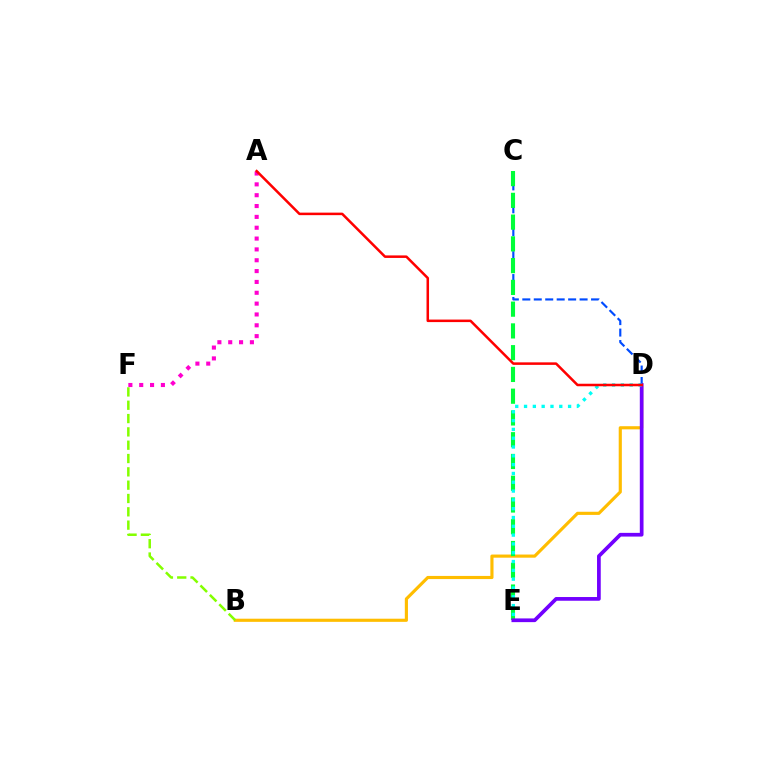{('B', 'D'): [{'color': '#ffbd00', 'line_style': 'solid', 'thickness': 2.26}], ('C', 'D'): [{'color': '#004bff', 'line_style': 'dashed', 'thickness': 1.56}], ('A', 'F'): [{'color': '#ff00cf', 'line_style': 'dotted', 'thickness': 2.95}], ('C', 'E'): [{'color': '#00ff39', 'line_style': 'dashed', 'thickness': 2.96}], ('D', 'E'): [{'color': '#7200ff', 'line_style': 'solid', 'thickness': 2.67}, {'color': '#00fff6', 'line_style': 'dotted', 'thickness': 2.39}], ('B', 'F'): [{'color': '#84ff00', 'line_style': 'dashed', 'thickness': 1.81}], ('A', 'D'): [{'color': '#ff0000', 'line_style': 'solid', 'thickness': 1.82}]}